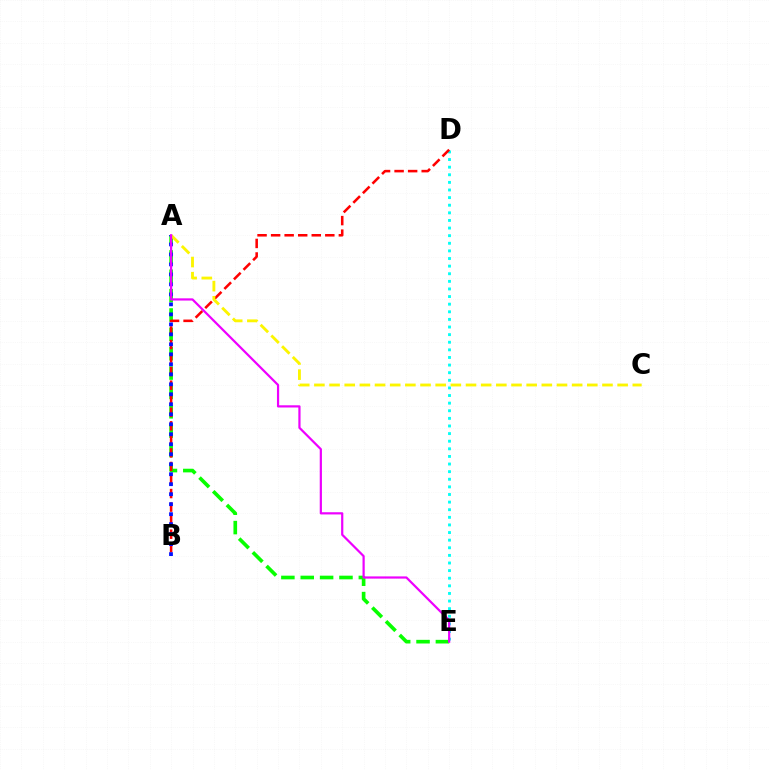{('A', 'E'): [{'color': '#08ff00', 'line_style': 'dashed', 'thickness': 2.63}, {'color': '#ee00ff', 'line_style': 'solid', 'thickness': 1.59}], ('D', 'E'): [{'color': '#00fff6', 'line_style': 'dotted', 'thickness': 2.07}], ('B', 'D'): [{'color': '#ff0000', 'line_style': 'dashed', 'thickness': 1.84}], ('A', 'B'): [{'color': '#0010ff', 'line_style': 'dotted', 'thickness': 2.71}], ('A', 'C'): [{'color': '#fcf500', 'line_style': 'dashed', 'thickness': 2.06}]}